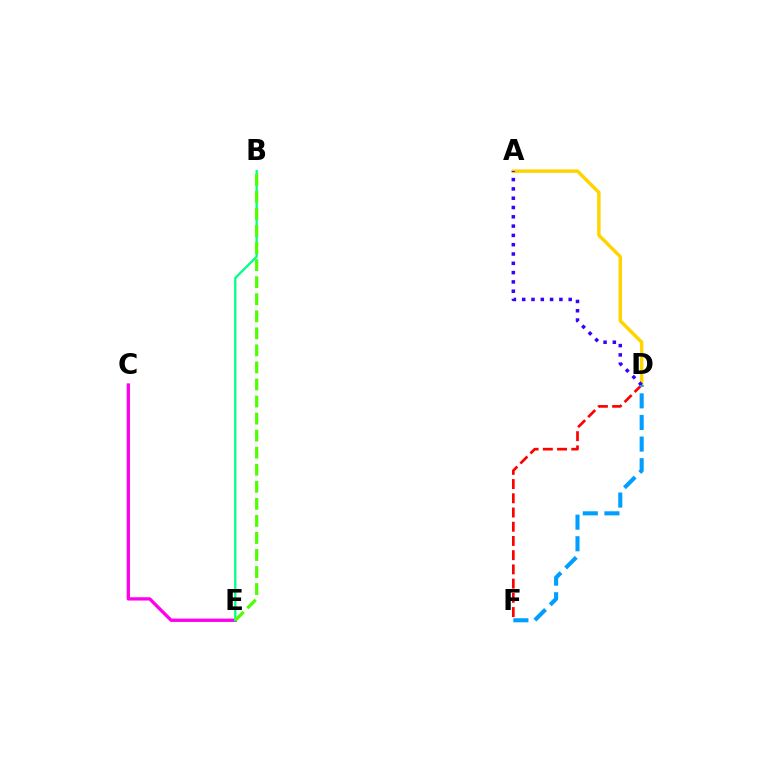{('C', 'E'): [{'color': '#ff00ed', 'line_style': 'solid', 'thickness': 2.38}], ('D', 'F'): [{'color': '#ff0000', 'line_style': 'dashed', 'thickness': 1.93}, {'color': '#009eff', 'line_style': 'dashed', 'thickness': 2.94}], ('A', 'D'): [{'color': '#ffd500', 'line_style': 'solid', 'thickness': 2.49}, {'color': '#3700ff', 'line_style': 'dotted', 'thickness': 2.53}], ('B', 'E'): [{'color': '#00ff86', 'line_style': 'solid', 'thickness': 1.65}, {'color': '#4fff00', 'line_style': 'dashed', 'thickness': 2.32}]}